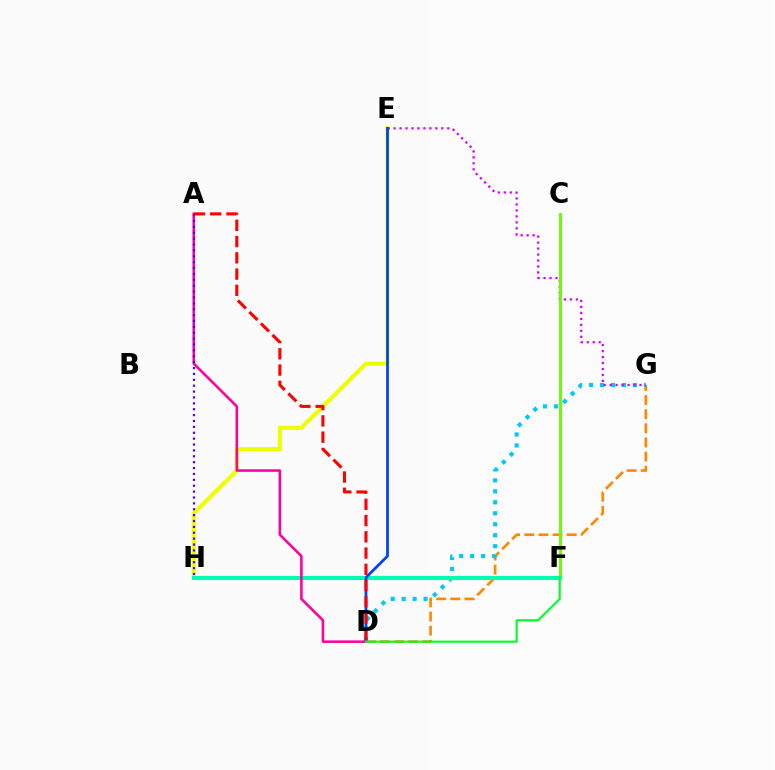{('D', 'G'): [{'color': '#ff8800', 'line_style': 'dashed', 'thickness': 1.92}, {'color': '#00c7ff', 'line_style': 'dotted', 'thickness': 2.98}], ('E', 'H'): [{'color': '#eeff00', 'line_style': 'solid', 'thickness': 2.98}], ('E', 'G'): [{'color': '#d600ff', 'line_style': 'dotted', 'thickness': 1.62}], ('C', 'F'): [{'color': '#66ff00', 'line_style': 'solid', 'thickness': 2.13}], ('F', 'H'): [{'color': '#00ffaf', 'line_style': 'solid', 'thickness': 2.91}], ('D', 'E'): [{'color': '#003fff', 'line_style': 'solid', 'thickness': 1.98}], ('A', 'D'): [{'color': '#ff00a0', 'line_style': 'solid', 'thickness': 1.85}, {'color': '#ff0000', 'line_style': 'dashed', 'thickness': 2.21}], ('A', 'H'): [{'color': '#4f00ff', 'line_style': 'dotted', 'thickness': 1.6}], ('D', 'F'): [{'color': '#00ff27', 'line_style': 'solid', 'thickness': 1.53}]}